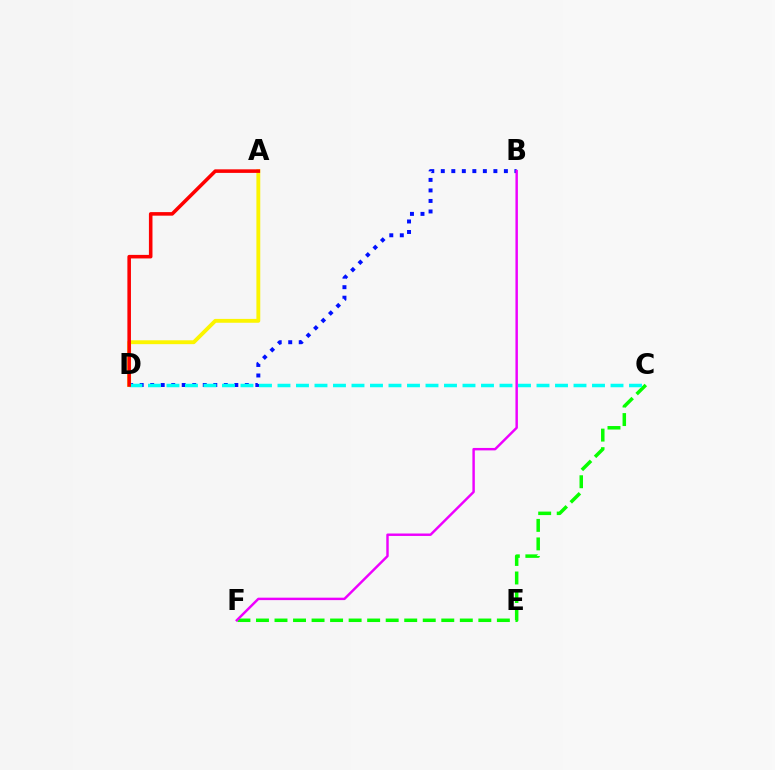{('B', 'D'): [{'color': '#0010ff', 'line_style': 'dotted', 'thickness': 2.86}], ('C', 'F'): [{'color': '#08ff00', 'line_style': 'dashed', 'thickness': 2.52}], ('B', 'F'): [{'color': '#ee00ff', 'line_style': 'solid', 'thickness': 1.76}], ('A', 'D'): [{'color': '#fcf500', 'line_style': 'solid', 'thickness': 2.78}, {'color': '#ff0000', 'line_style': 'solid', 'thickness': 2.56}], ('C', 'D'): [{'color': '#00fff6', 'line_style': 'dashed', 'thickness': 2.51}]}